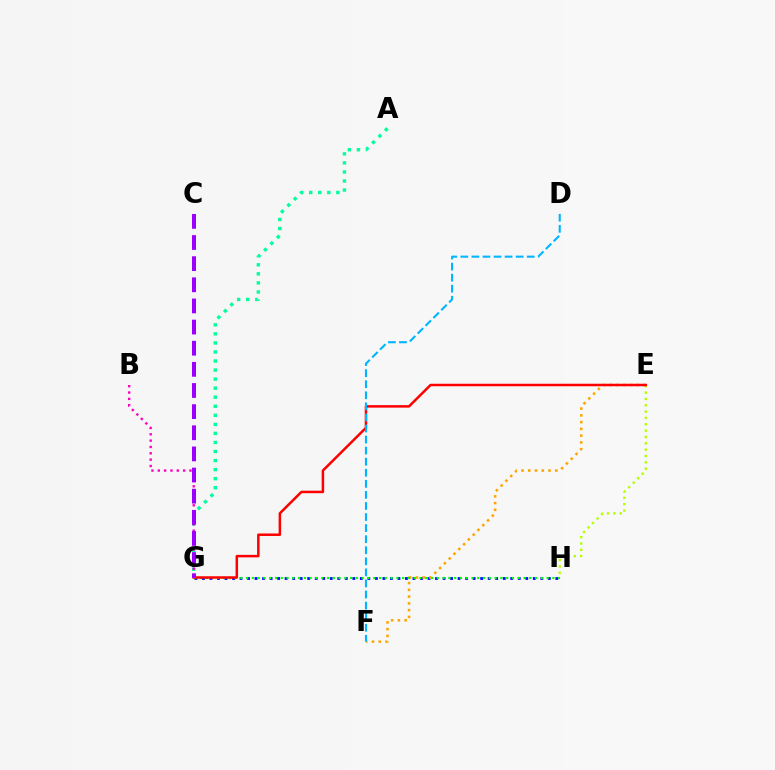{('A', 'G'): [{'color': '#00ff9d', 'line_style': 'dotted', 'thickness': 2.46}], ('E', 'H'): [{'color': '#b3ff00', 'line_style': 'dotted', 'thickness': 1.72}], ('B', 'G'): [{'color': '#ff00bd', 'line_style': 'dotted', 'thickness': 1.72}], ('G', 'H'): [{'color': '#0010ff', 'line_style': 'dotted', 'thickness': 2.04}, {'color': '#08ff00', 'line_style': 'dotted', 'thickness': 1.57}], ('E', 'F'): [{'color': '#ffa500', 'line_style': 'dotted', 'thickness': 1.84}], ('E', 'G'): [{'color': '#ff0000', 'line_style': 'solid', 'thickness': 1.8}], ('D', 'F'): [{'color': '#00b5ff', 'line_style': 'dashed', 'thickness': 1.5}], ('C', 'G'): [{'color': '#9b00ff', 'line_style': 'dashed', 'thickness': 2.87}]}